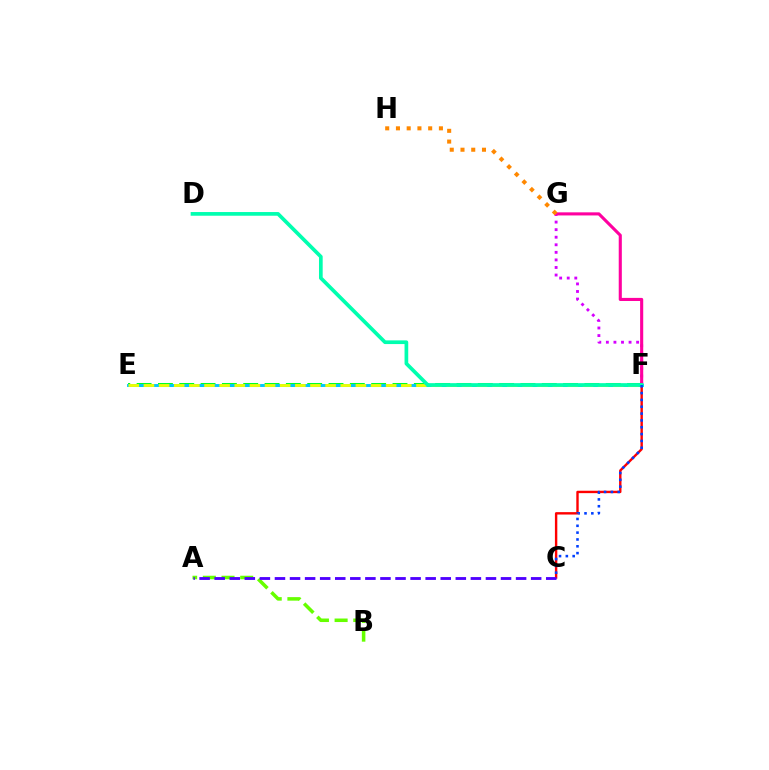{('F', 'G'): [{'color': '#d600ff', 'line_style': 'dotted', 'thickness': 2.06}, {'color': '#ff00a0', 'line_style': 'solid', 'thickness': 2.23}], ('A', 'B'): [{'color': '#66ff00', 'line_style': 'dashed', 'thickness': 2.54}], ('E', 'F'): [{'color': '#00ff27', 'line_style': 'dashed', 'thickness': 2.9}, {'color': '#00c7ff', 'line_style': 'solid', 'thickness': 2.1}, {'color': '#eeff00', 'line_style': 'dashed', 'thickness': 2.06}], ('G', 'H'): [{'color': '#ff8800', 'line_style': 'dotted', 'thickness': 2.92}], ('C', 'F'): [{'color': '#ff0000', 'line_style': 'solid', 'thickness': 1.73}, {'color': '#003fff', 'line_style': 'dotted', 'thickness': 1.85}], ('D', 'F'): [{'color': '#00ffaf', 'line_style': 'solid', 'thickness': 2.66}], ('A', 'C'): [{'color': '#4f00ff', 'line_style': 'dashed', 'thickness': 2.05}]}